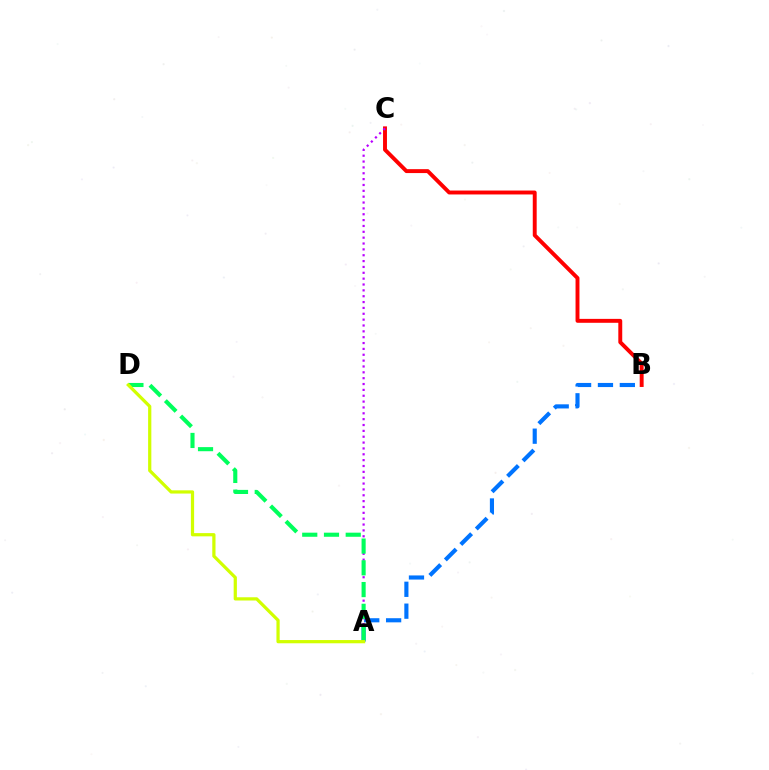{('A', 'B'): [{'color': '#0074ff', 'line_style': 'dashed', 'thickness': 2.97}], ('B', 'C'): [{'color': '#ff0000', 'line_style': 'solid', 'thickness': 2.82}], ('A', 'C'): [{'color': '#b900ff', 'line_style': 'dotted', 'thickness': 1.59}], ('A', 'D'): [{'color': '#00ff5c', 'line_style': 'dashed', 'thickness': 2.95}, {'color': '#d1ff00', 'line_style': 'solid', 'thickness': 2.32}]}